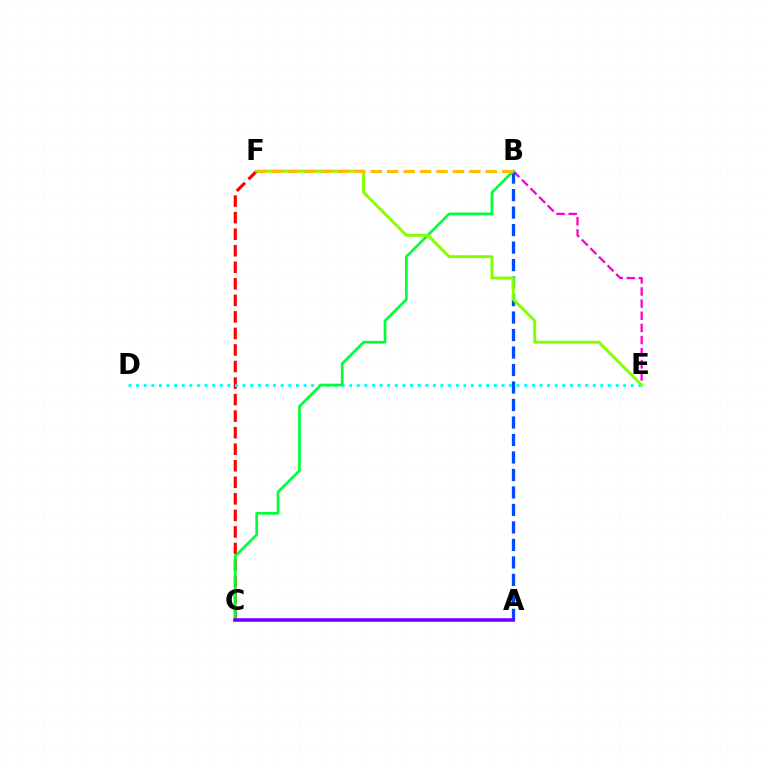{('C', 'F'): [{'color': '#ff0000', 'line_style': 'dashed', 'thickness': 2.25}], ('B', 'E'): [{'color': '#ff00cf', 'line_style': 'dashed', 'thickness': 1.65}], ('A', 'B'): [{'color': '#004bff', 'line_style': 'dashed', 'thickness': 2.38}], ('D', 'E'): [{'color': '#00fff6', 'line_style': 'dotted', 'thickness': 2.07}], ('B', 'C'): [{'color': '#00ff39', 'line_style': 'solid', 'thickness': 1.94}], ('A', 'C'): [{'color': '#7200ff', 'line_style': 'solid', 'thickness': 2.58}], ('E', 'F'): [{'color': '#84ff00', 'line_style': 'solid', 'thickness': 2.14}], ('B', 'F'): [{'color': '#ffbd00', 'line_style': 'dashed', 'thickness': 2.23}]}